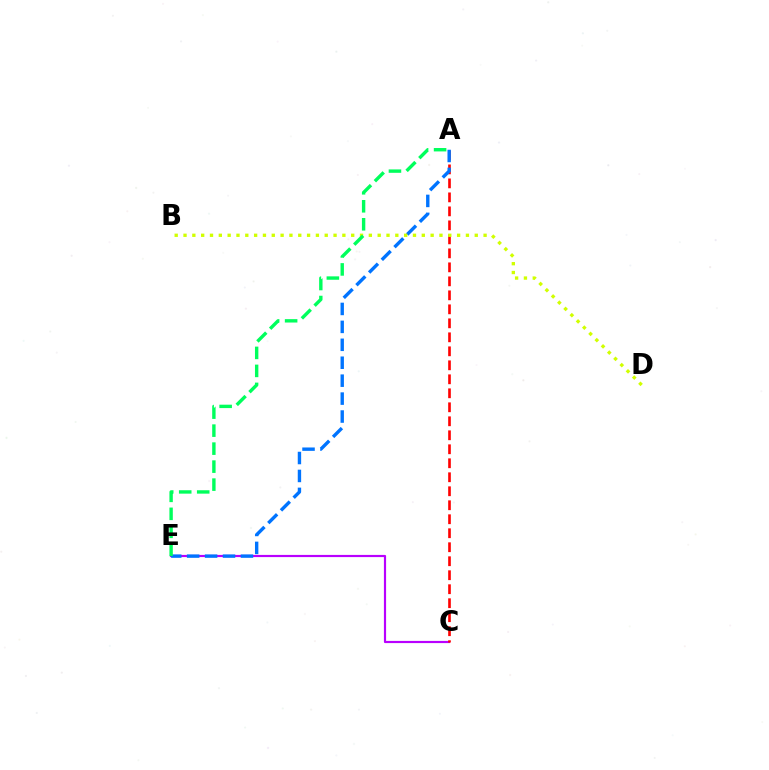{('C', 'E'): [{'color': '#b900ff', 'line_style': 'solid', 'thickness': 1.57}], ('A', 'C'): [{'color': '#ff0000', 'line_style': 'dashed', 'thickness': 1.9}], ('A', 'E'): [{'color': '#0074ff', 'line_style': 'dashed', 'thickness': 2.44}, {'color': '#00ff5c', 'line_style': 'dashed', 'thickness': 2.44}], ('B', 'D'): [{'color': '#d1ff00', 'line_style': 'dotted', 'thickness': 2.4}]}